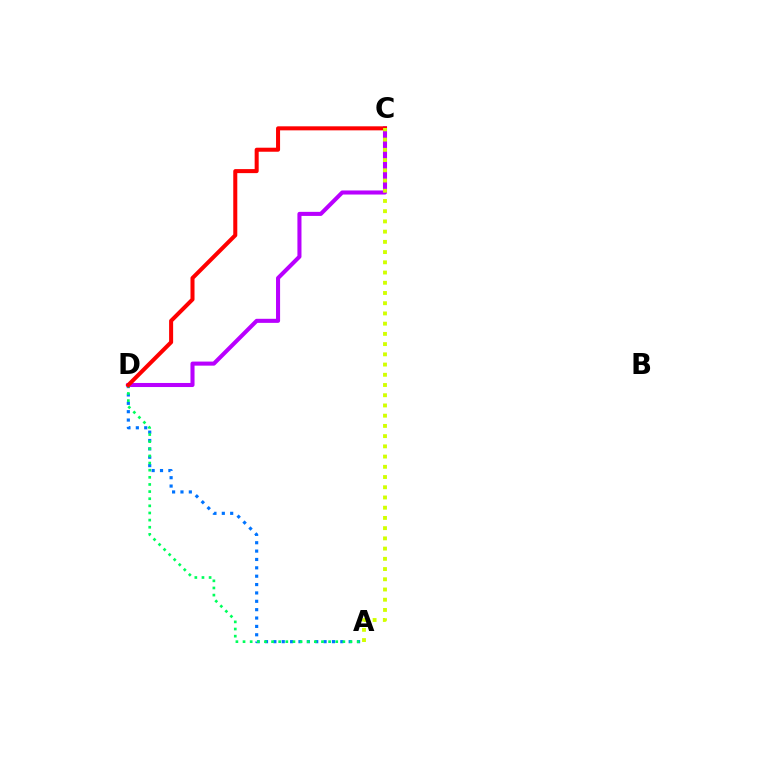{('A', 'D'): [{'color': '#0074ff', 'line_style': 'dotted', 'thickness': 2.27}, {'color': '#00ff5c', 'line_style': 'dotted', 'thickness': 1.94}], ('C', 'D'): [{'color': '#b900ff', 'line_style': 'solid', 'thickness': 2.93}, {'color': '#ff0000', 'line_style': 'solid', 'thickness': 2.9}], ('A', 'C'): [{'color': '#d1ff00', 'line_style': 'dotted', 'thickness': 2.78}]}